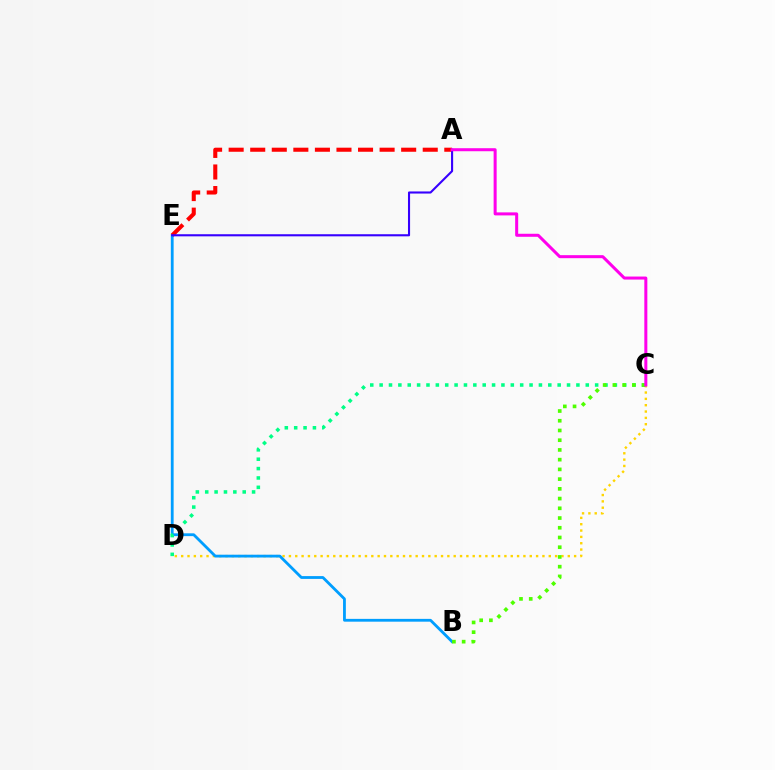{('C', 'D'): [{'color': '#ffd500', 'line_style': 'dotted', 'thickness': 1.72}, {'color': '#00ff86', 'line_style': 'dotted', 'thickness': 2.55}], ('B', 'E'): [{'color': '#009eff', 'line_style': 'solid', 'thickness': 2.02}], ('A', 'E'): [{'color': '#ff0000', 'line_style': 'dashed', 'thickness': 2.93}, {'color': '#3700ff', 'line_style': 'solid', 'thickness': 1.51}], ('B', 'C'): [{'color': '#4fff00', 'line_style': 'dotted', 'thickness': 2.64}], ('A', 'C'): [{'color': '#ff00ed', 'line_style': 'solid', 'thickness': 2.18}]}